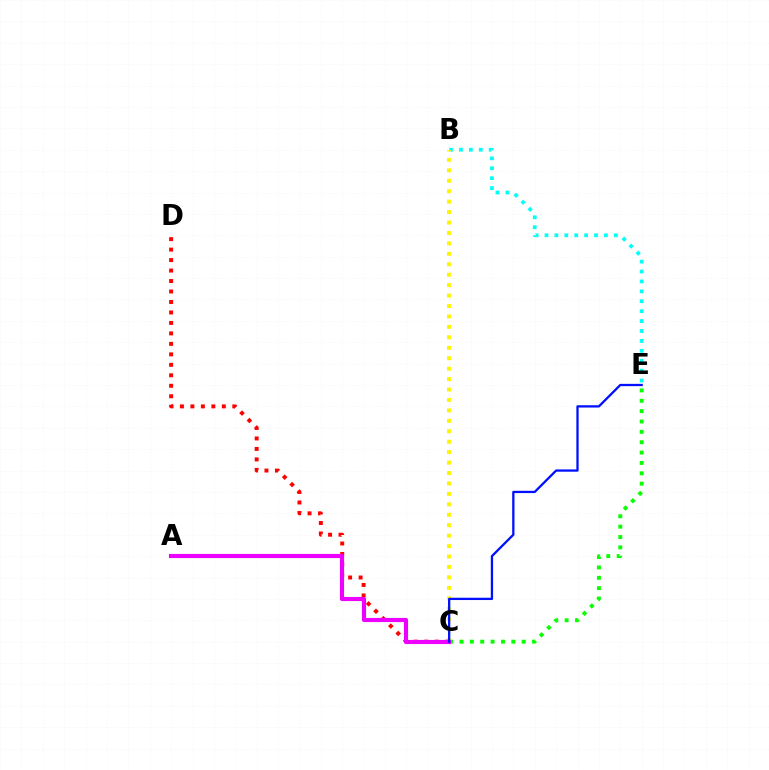{('C', 'E'): [{'color': '#08ff00', 'line_style': 'dotted', 'thickness': 2.82}, {'color': '#0010ff', 'line_style': 'solid', 'thickness': 1.64}], ('B', 'E'): [{'color': '#00fff6', 'line_style': 'dotted', 'thickness': 2.69}], ('B', 'C'): [{'color': '#fcf500', 'line_style': 'dotted', 'thickness': 2.84}], ('C', 'D'): [{'color': '#ff0000', 'line_style': 'dotted', 'thickness': 2.85}], ('A', 'C'): [{'color': '#ee00ff', 'line_style': 'solid', 'thickness': 2.98}]}